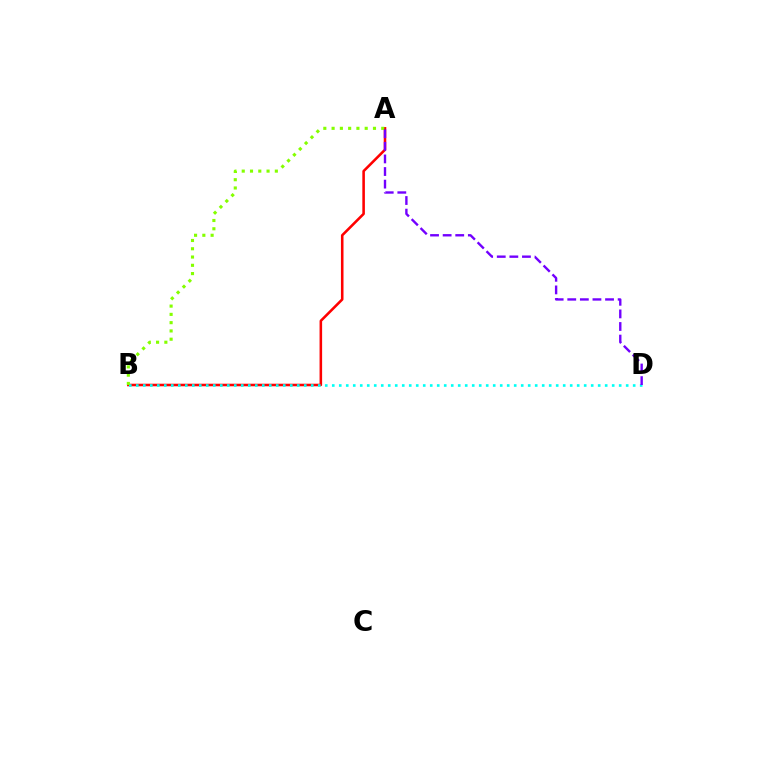{('A', 'B'): [{'color': '#ff0000', 'line_style': 'solid', 'thickness': 1.85}, {'color': '#84ff00', 'line_style': 'dotted', 'thickness': 2.25}], ('B', 'D'): [{'color': '#00fff6', 'line_style': 'dotted', 'thickness': 1.9}], ('A', 'D'): [{'color': '#7200ff', 'line_style': 'dashed', 'thickness': 1.71}]}